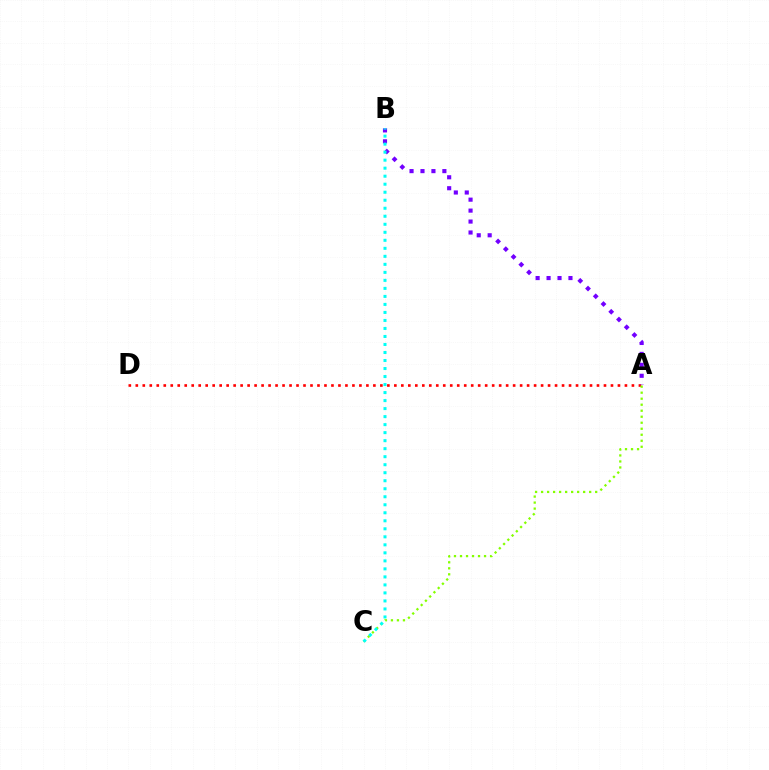{('A', 'D'): [{'color': '#ff0000', 'line_style': 'dotted', 'thickness': 1.9}], ('A', 'C'): [{'color': '#84ff00', 'line_style': 'dotted', 'thickness': 1.63}], ('A', 'B'): [{'color': '#7200ff', 'line_style': 'dotted', 'thickness': 2.97}], ('B', 'C'): [{'color': '#00fff6', 'line_style': 'dotted', 'thickness': 2.18}]}